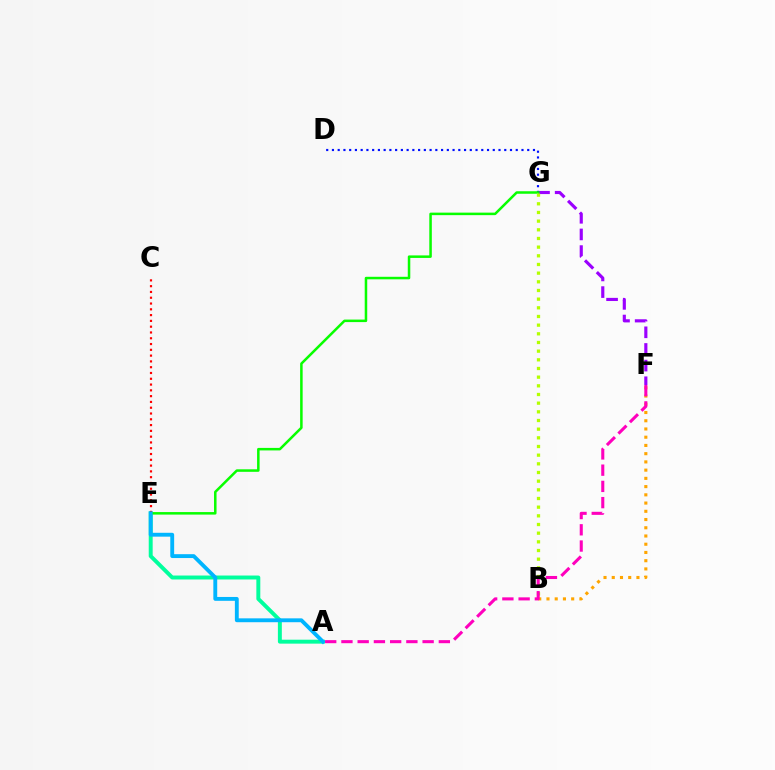{('A', 'E'): [{'color': '#00ff9d', 'line_style': 'solid', 'thickness': 2.83}, {'color': '#00b5ff', 'line_style': 'solid', 'thickness': 2.78}], ('F', 'G'): [{'color': '#9b00ff', 'line_style': 'dashed', 'thickness': 2.26}], ('D', 'G'): [{'color': '#0010ff', 'line_style': 'dotted', 'thickness': 1.56}], ('E', 'G'): [{'color': '#08ff00', 'line_style': 'solid', 'thickness': 1.81}], ('B', 'G'): [{'color': '#b3ff00', 'line_style': 'dotted', 'thickness': 2.35}], ('C', 'E'): [{'color': '#ff0000', 'line_style': 'dotted', 'thickness': 1.57}], ('B', 'F'): [{'color': '#ffa500', 'line_style': 'dotted', 'thickness': 2.24}], ('A', 'F'): [{'color': '#ff00bd', 'line_style': 'dashed', 'thickness': 2.21}]}